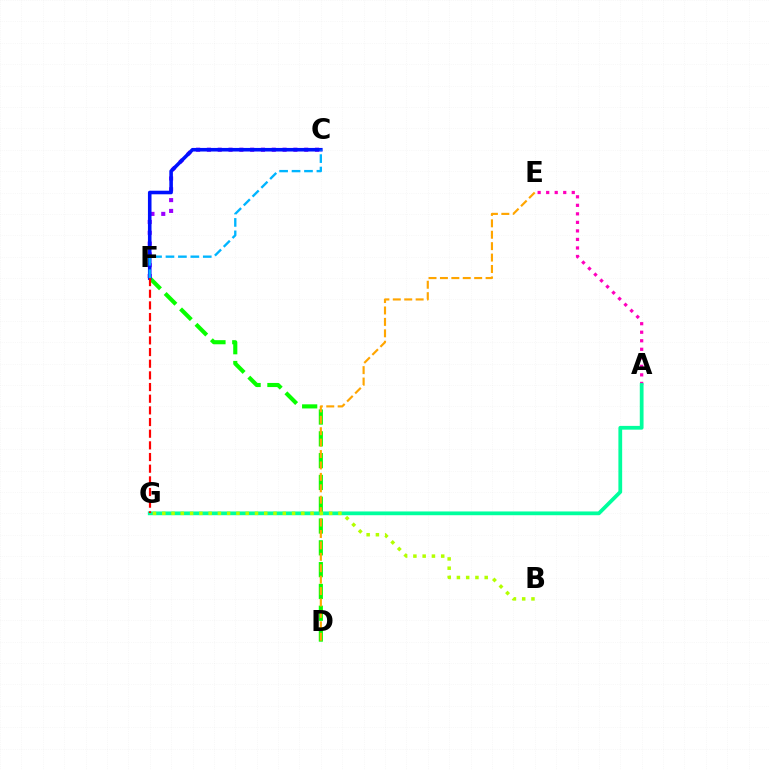{('A', 'E'): [{'color': '#ff00bd', 'line_style': 'dotted', 'thickness': 2.32}], ('C', 'F'): [{'color': '#9b00ff', 'line_style': 'dotted', 'thickness': 2.94}, {'color': '#0010ff', 'line_style': 'solid', 'thickness': 2.58}, {'color': '#00b5ff', 'line_style': 'dashed', 'thickness': 1.69}], ('A', 'G'): [{'color': '#00ff9d', 'line_style': 'solid', 'thickness': 2.71}], ('D', 'F'): [{'color': '#08ff00', 'line_style': 'dashed', 'thickness': 2.96}], ('D', 'E'): [{'color': '#ffa500', 'line_style': 'dashed', 'thickness': 1.55}], ('B', 'G'): [{'color': '#b3ff00', 'line_style': 'dotted', 'thickness': 2.52}], ('F', 'G'): [{'color': '#ff0000', 'line_style': 'dashed', 'thickness': 1.58}]}